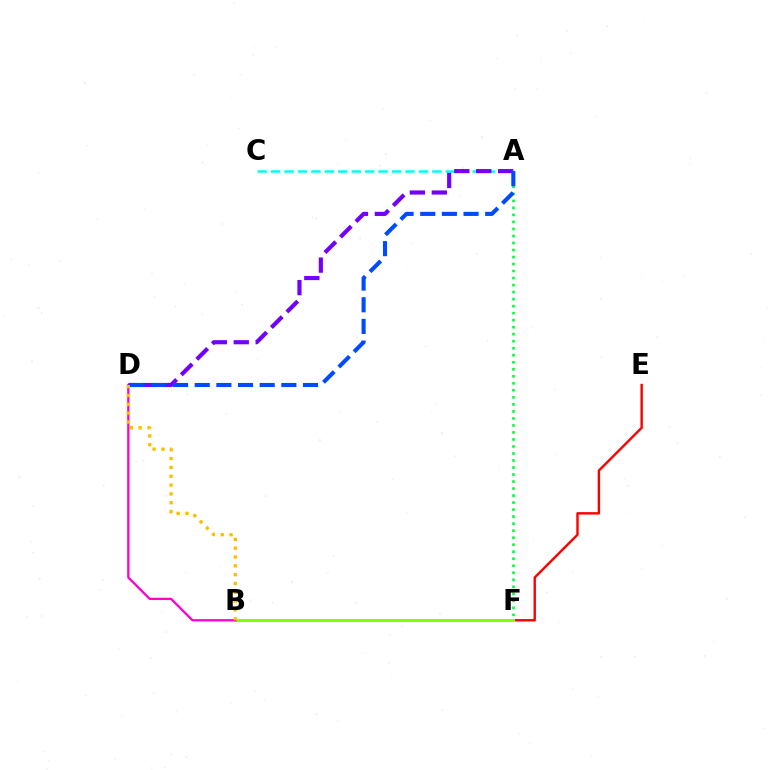{('A', 'C'): [{'color': '#00fff6', 'line_style': 'dashed', 'thickness': 1.83}], ('E', 'F'): [{'color': '#ff0000', 'line_style': 'solid', 'thickness': 1.74}], ('A', 'F'): [{'color': '#00ff39', 'line_style': 'dotted', 'thickness': 1.91}], ('B', 'F'): [{'color': '#84ff00', 'line_style': 'solid', 'thickness': 2.2}], ('B', 'D'): [{'color': '#ff00cf', 'line_style': 'solid', 'thickness': 1.65}, {'color': '#ffbd00', 'line_style': 'dotted', 'thickness': 2.4}], ('A', 'D'): [{'color': '#7200ff', 'line_style': 'dashed', 'thickness': 2.98}, {'color': '#004bff', 'line_style': 'dashed', 'thickness': 2.94}]}